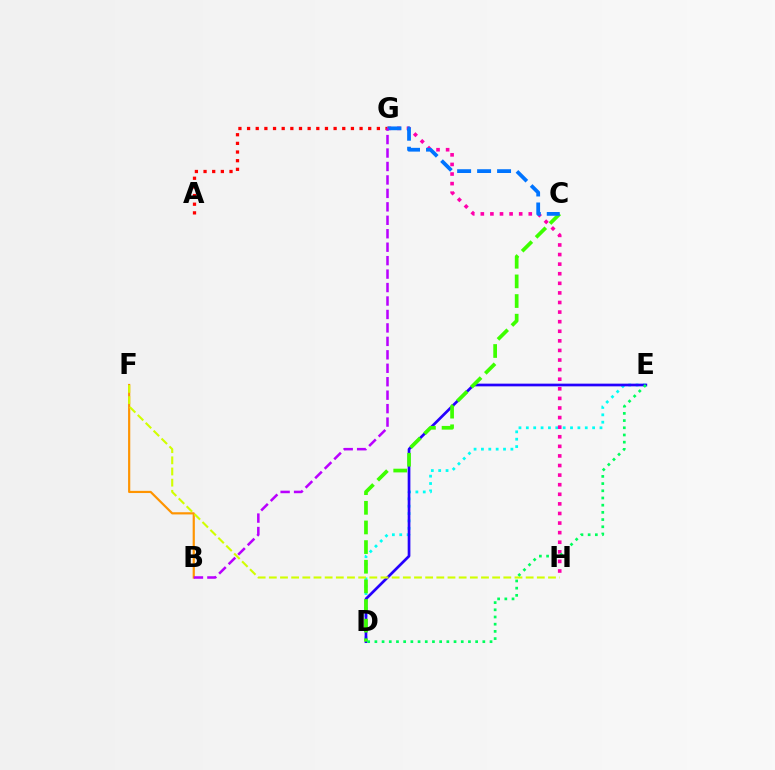{('D', 'E'): [{'color': '#00fff6', 'line_style': 'dotted', 'thickness': 2.0}, {'color': '#2500ff', 'line_style': 'solid', 'thickness': 1.95}, {'color': '#00ff5c', 'line_style': 'dotted', 'thickness': 1.96}], ('B', 'F'): [{'color': '#ff9400', 'line_style': 'solid', 'thickness': 1.57}], ('A', 'G'): [{'color': '#ff0000', 'line_style': 'dotted', 'thickness': 2.35}], ('C', 'D'): [{'color': '#3dff00', 'line_style': 'dashed', 'thickness': 2.67}], ('G', 'H'): [{'color': '#ff00ac', 'line_style': 'dotted', 'thickness': 2.61}], ('F', 'H'): [{'color': '#d1ff00', 'line_style': 'dashed', 'thickness': 1.52}], ('C', 'G'): [{'color': '#0074ff', 'line_style': 'dashed', 'thickness': 2.71}], ('B', 'G'): [{'color': '#b900ff', 'line_style': 'dashed', 'thickness': 1.83}]}